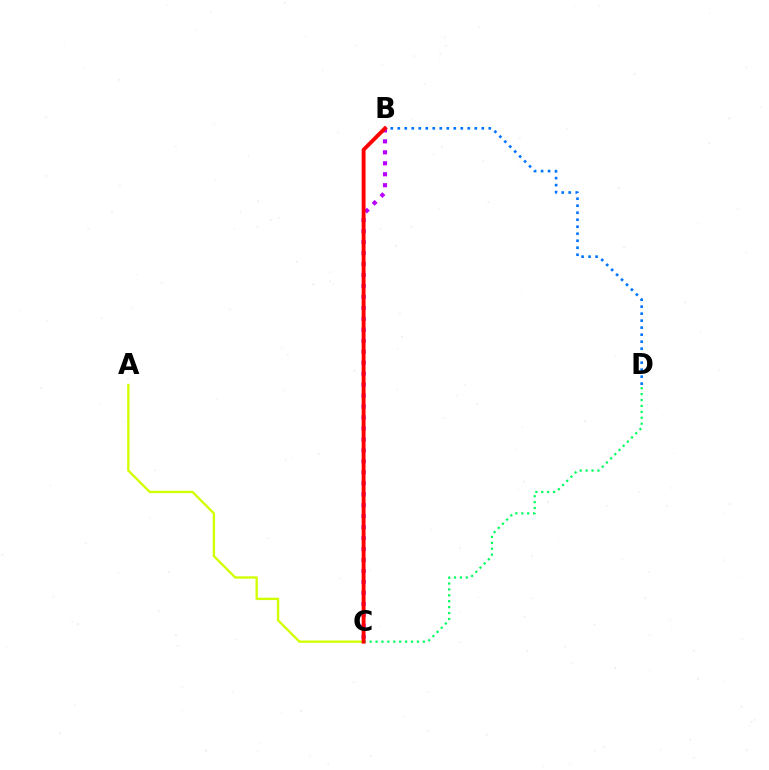{('C', 'D'): [{'color': '#00ff5c', 'line_style': 'dotted', 'thickness': 1.61}], ('B', 'D'): [{'color': '#0074ff', 'line_style': 'dotted', 'thickness': 1.9}], ('A', 'C'): [{'color': '#d1ff00', 'line_style': 'solid', 'thickness': 1.69}], ('B', 'C'): [{'color': '#b900ff', 'line_style': 'dotted', 'thickness': 2.98}, {'color': '#ff0000', 'line_style': 'solid', 'thickness': 2.79}]}